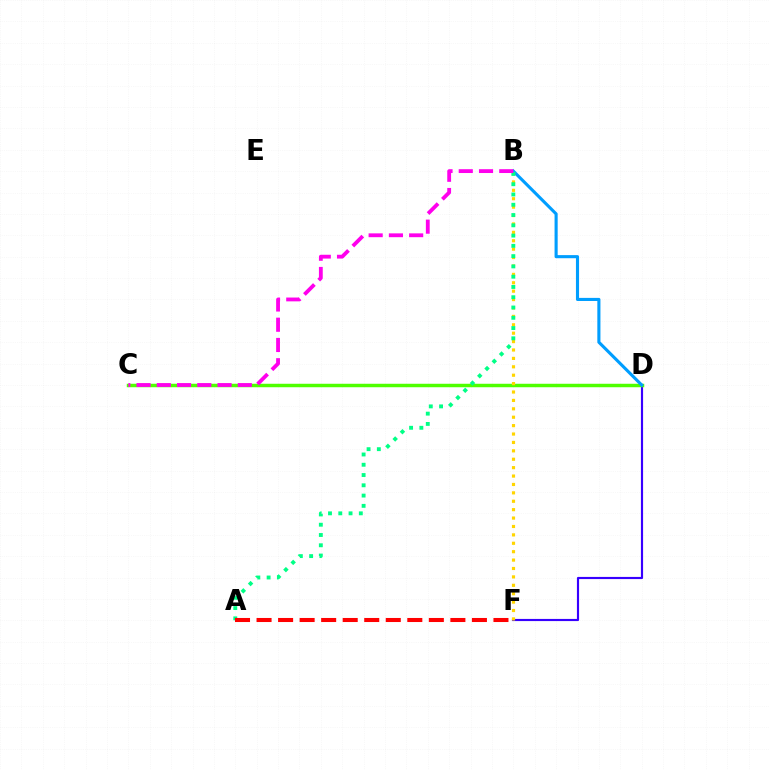{('D', 'F'): [{'color': '#3700ff', 'line_style': 'solid', 'thickness': 1.56}], ('C', 'D'): [{'color': '#4fff00', 'line_style': 'solid', 'thickness': 2.5}], ('B', 'D'): [{'color': '#009eff', 'line_style': 'solid', 'thickness': 2.24}], ('B', 'F'): [{'color': '#ffd500', 'line_style': 'dotted', 'thickness': 2.28}], ('A', 'B'): [{'color': '#00ff86', 'line_style': 'dotted', 'thickness': 2.79}], ('B', 'C'): [{'color': '#ff00ed', 'line_style': 'dashed', 'thickness': 2.75}], ('A', 'F'): [{'color': '#ff0000', 'line_style': 'dashed', 'thickness': 2.93}]}